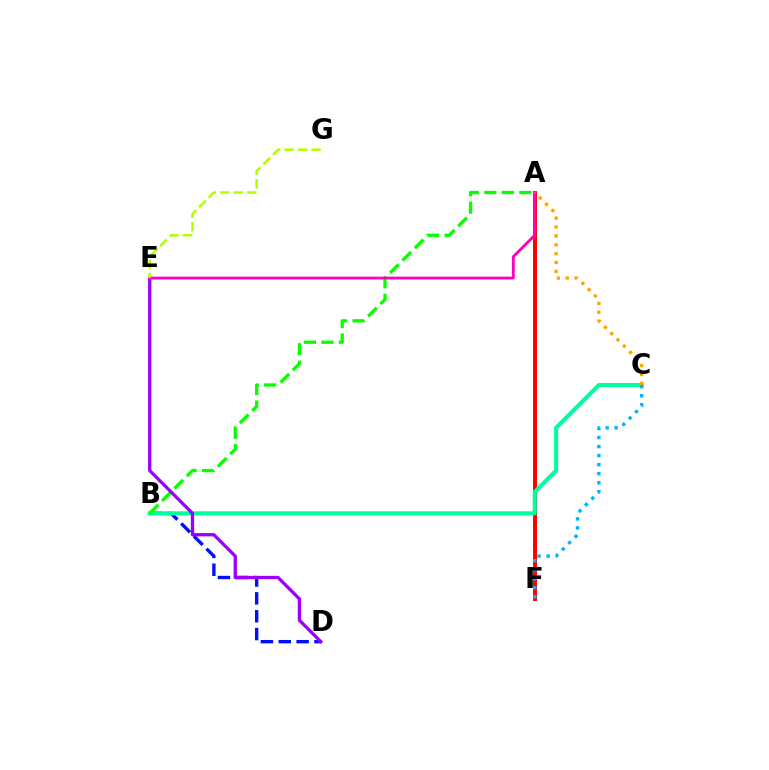{('A', 'F'): [{'color': '#ff0000', 'line_style': 'solid', 'thickness': 2.84}], ('B', 'D'): [{'color': '#0010ff', 'line_style': 'dashed', 'thickness': 2.43}], ('B', 'C'): [{'color': '#00ff9d', 'line_style': 'solid', 'thickness': 2.95}], ('A', 'B'): [{'color': '#08ff00', 'line_style': 'dashed', 'thickness': 2.38}], ('D', 'E'): [{'color': '#9b00ff', 'line_style': 'solid', 'thickness': 2.37}], ('A', 'E'): [{'color': '#ff00bd', 'line_style': 'solid', 'thickness': 2.04}], ('E', 'G'): [{'color': '#b3ff00', 'line_style': 'dashed', 'thickness': 1.84}], ('A', 'C'): [{'color': '#ffa500', 'line_style': 'dotted', 'thickness': 2.41}], ('C', 'F'): [{'color': '#00b5ff', 'line_style': 'dotted', 'thickness': 2.45}]}